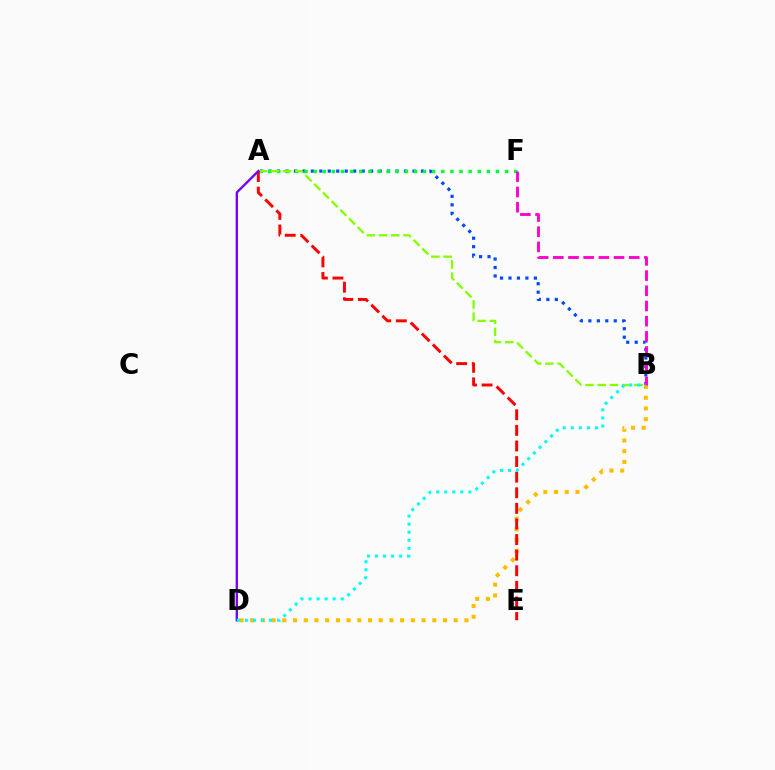{('A', 'B'): [{'color': '#004bff', 'line_style': 'dotted', 'thickness': 2.3}, {'color': '#84ff00', 'line_style': 'dashed', 'thickness': 1.66}], ('A', 'F'): [{'color': '#00ff39', 'line_style': 'dotted', 'thickness': 2.48}], ('B', 'D'): [{'color': '#ffbd00', 'line_style': 'dotted', 'thickness': 2.91}, {'color': '#00fff6', 'line_style': 'dotted', 'thickness': 2.19}], ('A', 'E'): [{'color': '#ff0000', 'line_style': 'dashed', 'thickness': 2.12}], ('B', 'F'): [{'color': '#ff00cf', 'line_style': 'dashed', 'thickness': 2.06}], ('A', 'D'): [{'color': '#7200ff', 'line_style': 'solid', 'thickness': 1.67}]}